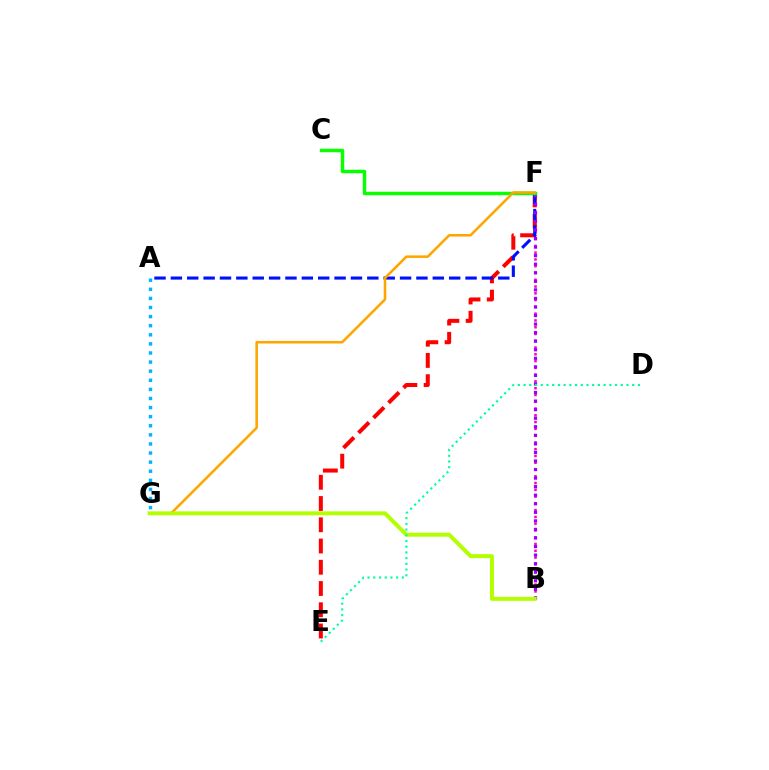{('B', 'F'): [{'color': '#ff00bd', 'line_style': 'dotted', 'thickness': 1.84}, {'color': '#9b00ff', 'line_style': 'dotted', 'thickness': 2.32}], ('E', 'F'): [{'color': '#ff0000', 'line_style': 'dashed', 'thickness': 2.89}], ('A', 'F'): [{'color': '#0010ff', 'line_style': 'dashed', 'thickness': 2.22}], ('C', 'F'): [{'color': '#08ff00', 'line_style': 'solid', 'thickness': 2.47}], ('F', 'G'): [{'color': '#ffa500', 'line_style': 'solid', 'thickness': 1.84}], ('B', 'G'): [{'color': '#b3ff00', 'line_style': 'solid', 'thickness': 2.86}], ('D', 'E'): [{'color': '#00ff9d', 'line_style': 'dotted', 'thickness': 1.55}], ('A', 'G'): [{'color': '#00b5ff', 'line_style': 'dotted', 'thickness': 2.47}]}